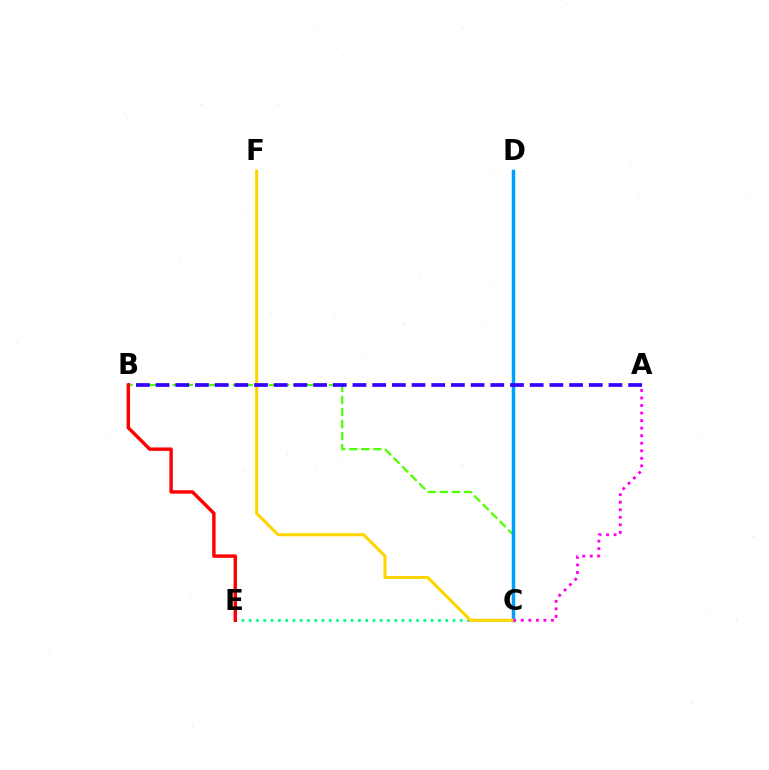{('B', 'C'): [{'color': '#4fff00', 'line_style': 'dashed', 'thickness': 1.64}], ('C', 'E'): [{'color': '#00ff86', 'line_style': 'dotted', 'thickness': 1.98}], ('C', 'D'): [{'color': '#009eff', 'line_style': 'solid', 'thickness': 2.5}], ('C', 'F'): [{'color': '#ffd500', 'line_style': 'solid', 'thickness': 2.22}], ('A', 'B'): [{'color': '#3700ff', 'line_style': 'dashed', 'thickness': 2.67}], ('B', 'E'): [{'color': '#ff0000', 'line_style': 'solid', 'thickness': 2.47}], ('A', 'C'): [{'color': '#ff00ed', 'line_style': 'dotted', 'thickness': 2.05}]}